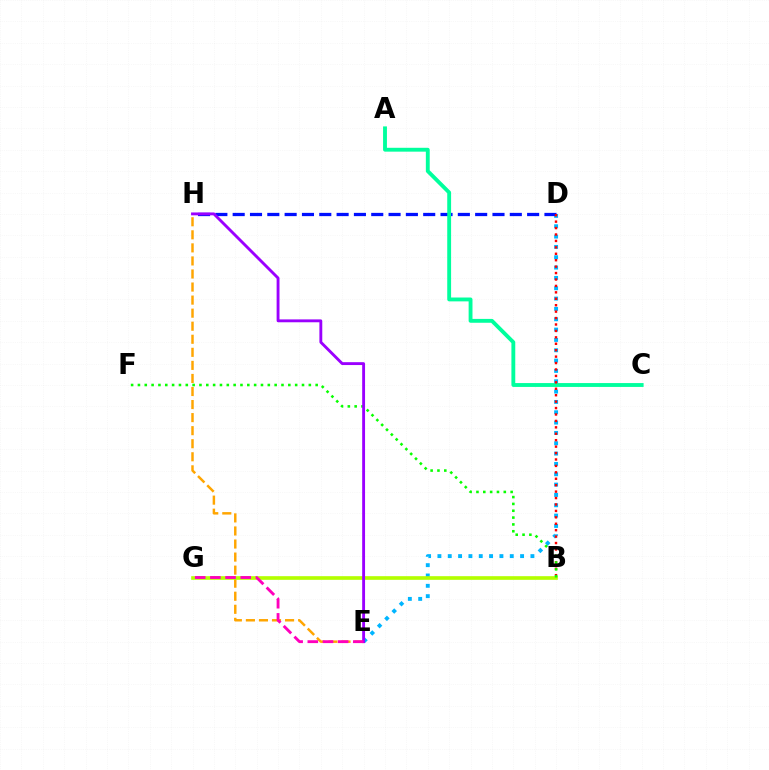{('D', 'E'): [{'color': '#00b5ff', 'line_style': 'dotted', 'thickness': 2.81}], ('D', 'H'): [{'color': '#0010ff', 'line_style': 'dashed', 'thickness': 2.35}], ('A', 'C'): [{'color': '#00ff9d', 'line_style': 'solid', 'thickness': 2.78}], ('E', 'H'): [{'color': '#ffa500', 'line_style': 'dashed', 'thickness': 1.77}, {'color': '#9b00ff', 'line_style': 'solid', 'thickness': 2.07}], ('B', 'G'): [{'color': '#b3ff00', 'line_style': 'solid', 'thickness': 2.63}], ('B', 'D'): [{'color': '#ff0000', 'line_style': 'dotted', 'thickness': 1.75}], ('B', 'F'): [{'color': '#08ff00', 'line_style': 'dotted', 'thickness': 1.86}], ('E', 'G'): [{'color': '#ff00bd', 'line_style': 'dashed', 'thickness': 2.06}]}